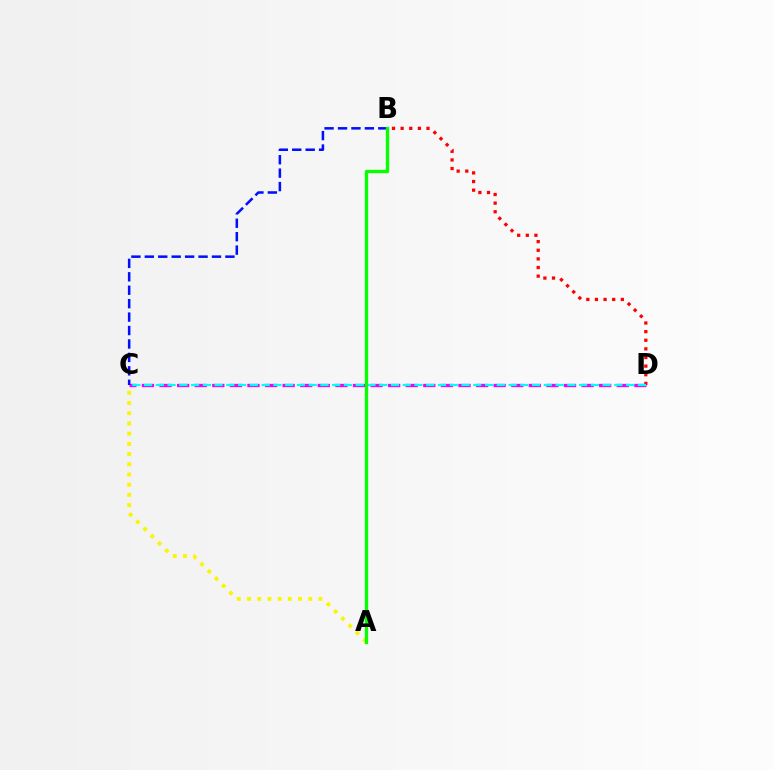{('C', 'D'): [{'color': '#ee00ff', 'line_style': 'dashed', 'thickness': 2.39}, {'color': '#00fff6', 'line_style': 'dashed', 'thickness': 1.6}], ('B', 'D'): [{'color': '#ff0000', 'line_style': 'dotted', 'thickness': 2.34}], ('A', 'C'): [{'color': '#fcf500', 'line_style': 'dotted', 'thickness': 2.77}], ('B', 'C'): [{'color': '#0010ff', 'line_style': 'dashed', 'thickness': 1.82}], ('A', 'B'): [{'color': '#08ff00', 'line_style': 'solid', 'thickness': 2.4}]}